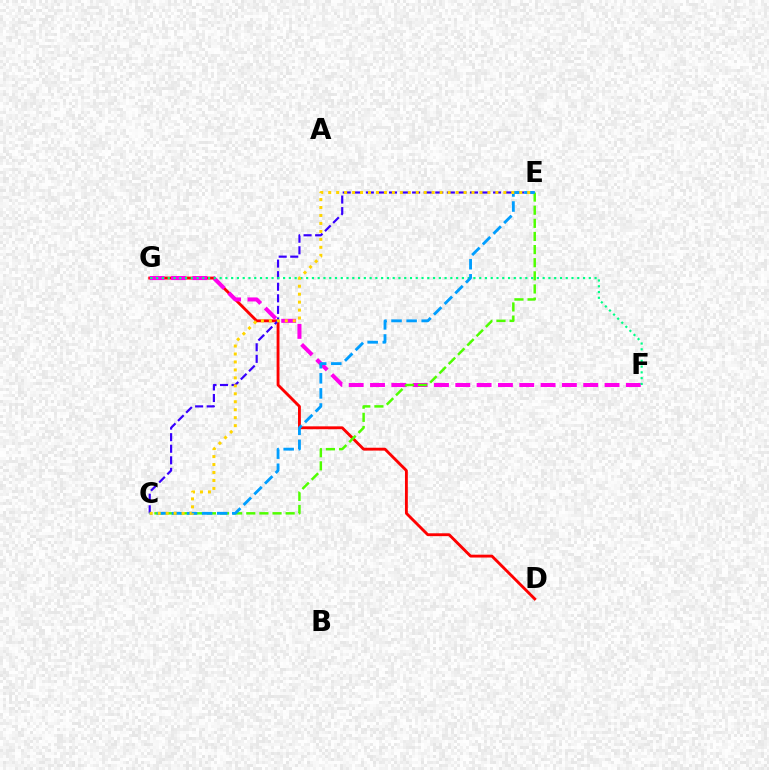{('D', 'G'): [{'color': '#ff0000', 'line_style': 'solid', 'thickness': 2.06}], ('C', 'E'): [{'color': '#3700ff', 'line_style': 'dashed', 'thickness': 1.57}, {'color': '#4fff00', 'line_style': 'dashed', 'thickness': 1.78}, {'color': '#009eff', 'line_style': 'dashed', 'thickness': 2.05}, {'color': '#ffd500', 'line_style': 'dotted', 'thickness': 2.16}], ('F', 'G'): [{'color': '#ff00ed', 'line_style': 'dashed', 'thickness': 2.9}, {'color': '#00ff86', 'line_style': 'dotted', 'thickness': 1.57}]}